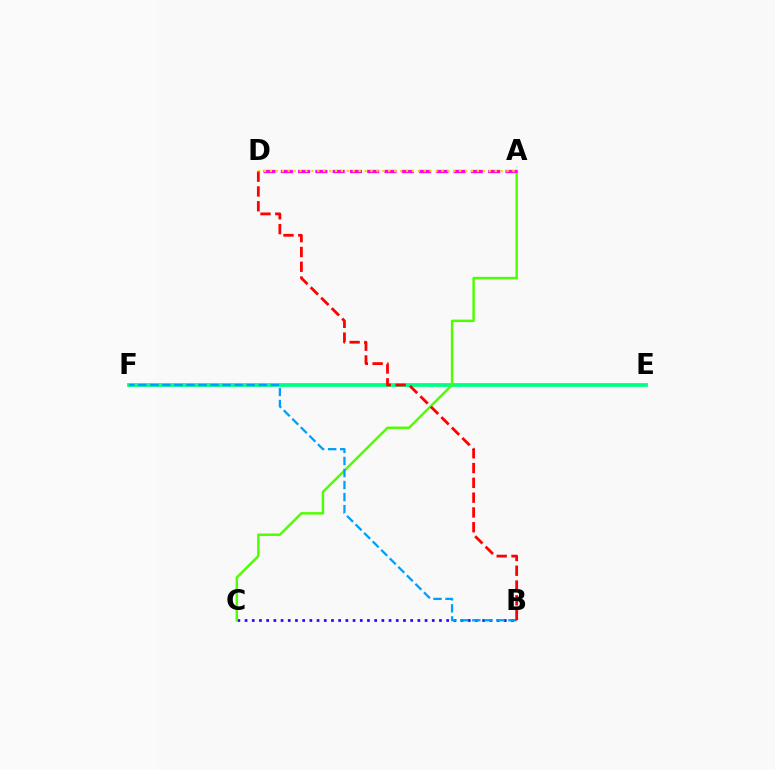{('E', 'F'): [{'color': '#00ff86', 'line_style': 'solid', 'thickness': 2.72}], ('B', 'C'): [{'color': '#3700ff', 'line_style': 'dotted', 'thickness': 1.96}], ('A', 'C'): [{'color': '#4fff00', 'line_style': 'solid', 'thickness': 1.77}], ('A', 'D'): [{'color': '#ff00ed', 'line_style': 'dashed', 'thickness': 2.35}, {'color': '#ffd500', 'line_style': 'dotted', 'thickness': 1.61}], ('B', 'F'): [{'color': '#009eff', 'line_style': 'dashed', 'thickness': 1.64}], ('B', 'D'): [{'color': '#ff0000', 'line_style': 'dashed', 'thickness': 2.01}]}